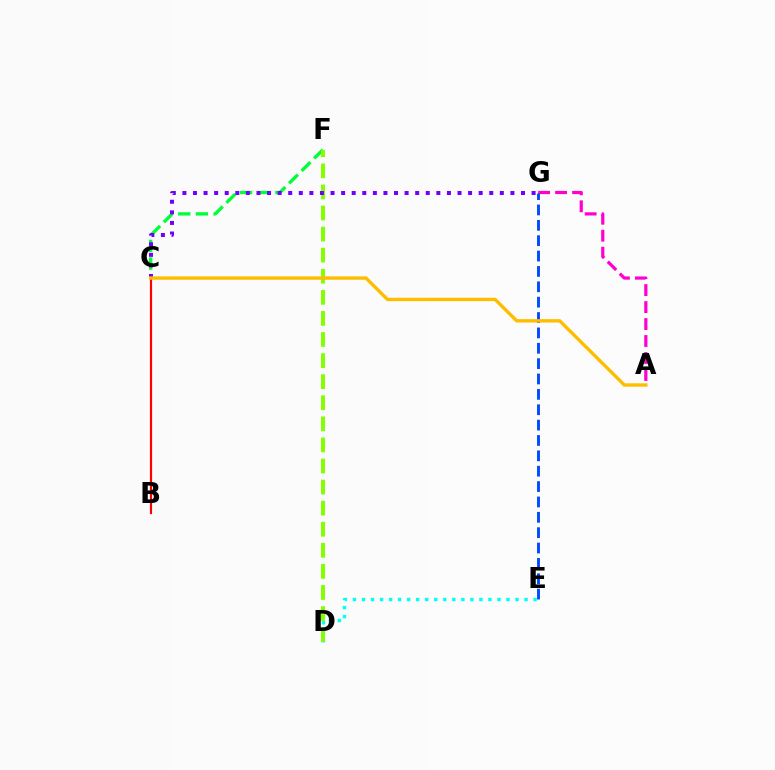{('D', 'E'): [{'color': '#00fff6', 'line_style': 'dotted', 'thickness': 2.45}], ('A', 'G'): [{'color': '#ff00cf', 'line_style': 'dashed', 'thickness': 2.31}], ('C', 'F'): [{'color': '#00ff39', 'line_style': 'dashed', 'thickness': 2.4}], ('D', 'F'): [{'color': '#84ff00', 'line_style': 'dashed', 'thickness': 2.86}], ('E', 'G'): [{'color': '#004bff', 'line_style': 'dashed', 'thickness': 2.09}], ('C', 'G'): [{'color': '#7200ff', 'line_style': 'dotted', 'thickness': 2.87}], ('B', 'C'): [{'color': '#ff0000', 'line_style': 'solid', 'thickness': 1.56}], ('A', 'C'): [{'color': '#ffbd00', 'line_style': 'solid', 'thickness': 2.43}]}